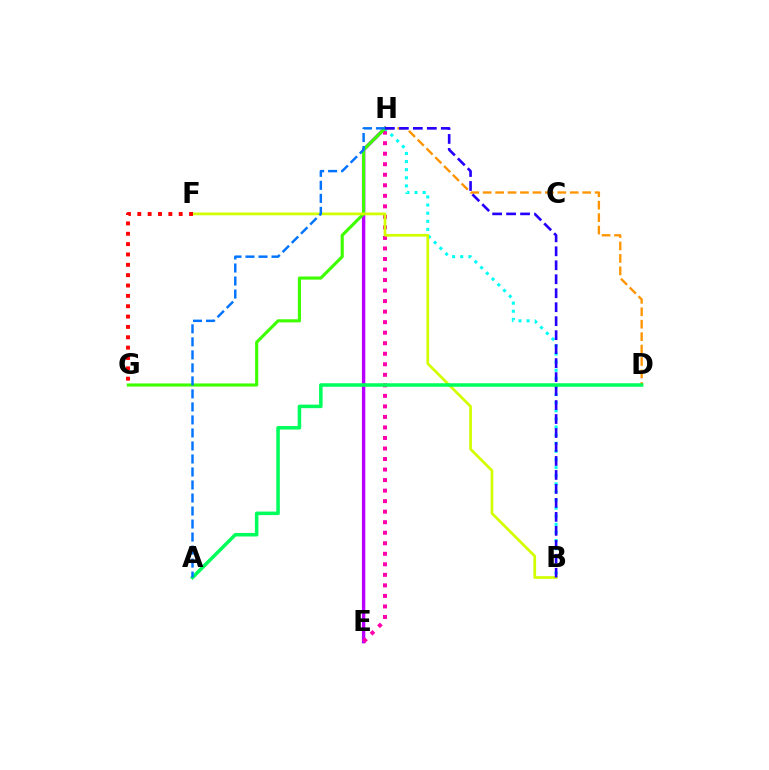{('E', 'H'): [{'color': '#b900ff', 'line_style': 'solid', 'thickness': 2.44}, {'color': '#ff00ac', 'line_style': 'dotted', 'thickness': 2.86}], ('B', 'H'): [{'color': '#00fff6', 'line_style': 'dotted', 'thickness': 2.2}, {'color': '#2500ff', 'line_style': 'dashed', 'thickness': 1.9}], ('D', 'H'): [{'color': '#ff9400', 'line_style': 'dashed', 'thickness': 1.69}], ('G', 'H'): [{'color': '#3dff00', 'line_style': 'solid', 'thickness': 2.24}], ('B', 'F'): [{'color': '#d1ff00', 'line_style': 'solid', 'thickness': 1.96}], ('A', 'D'): [{'color': '#00ff5c', 'line_style': 'solid', 'thickness': 2.54}], ('A', 'H'): [{'color': '#0074ff', 'line_style': 'dashed', 'thickness': 1.77}], ('F', 'G'): [{'color': '#ff0000', 'line_style': 'dotted', 'thickness': 2.81}]}